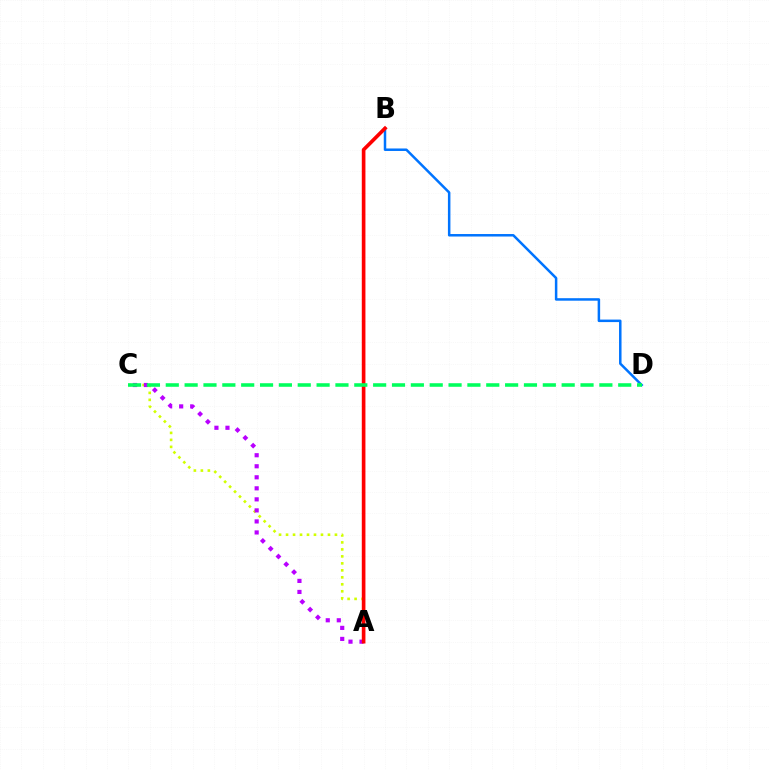{('A', 'C'): [{'color': '#d1ff00', 'line_style': 'dotted', 'thickness': 1.9}, {'color': '#b900ff', 'line_style': 'dotted', 'thickness': 3.0}], ('B', 'D'): [{'color': '#0074ff', 'line_style': 'solid', 'thickness': 1.8}], ('A', 'B'): [{'color': '#ff0000', 'line_style': 'solid', 'thickness': 2.63}], ('C', 'D'): [{'color': '#00ff5c', 'line_style': 'dashed', 'thickness': 2.56}]}